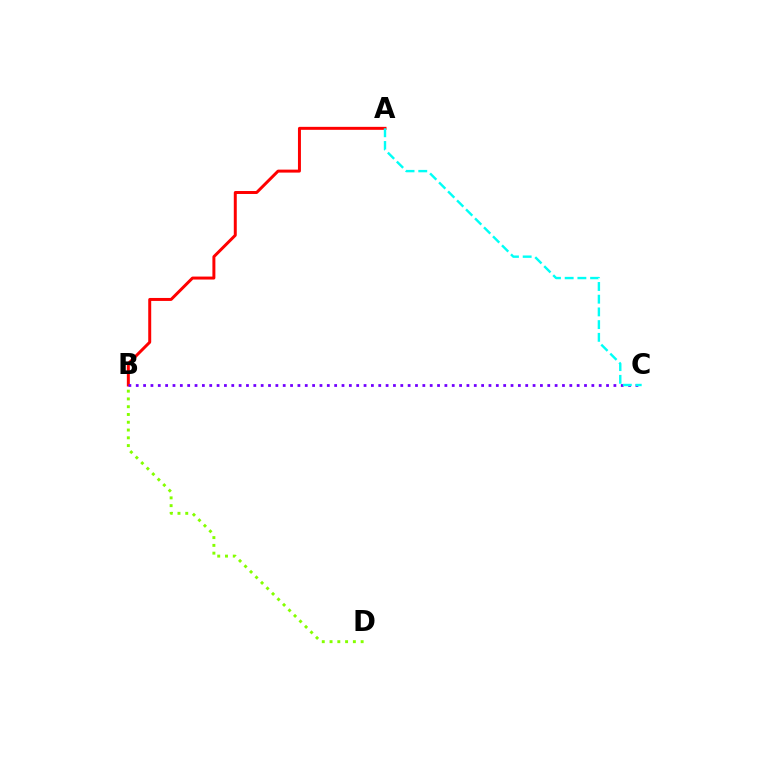{('A', 'B'): [{'color': '#ff0000', 'line_style': 'solid', 'thickness': 2.14}], ('B', 'C'): [{'color': '#7200ff', 'line_style': 'dotted', 'thickness': 2.0}], ('A', 'C'): [{'color': '#00fff6', 'line_style': 'dashed', 'thickness': 1.73}], ('B', 'D'): [{'color': '#84ff00', 'line_style': 'dotted', 'thickness': 2.11}]}